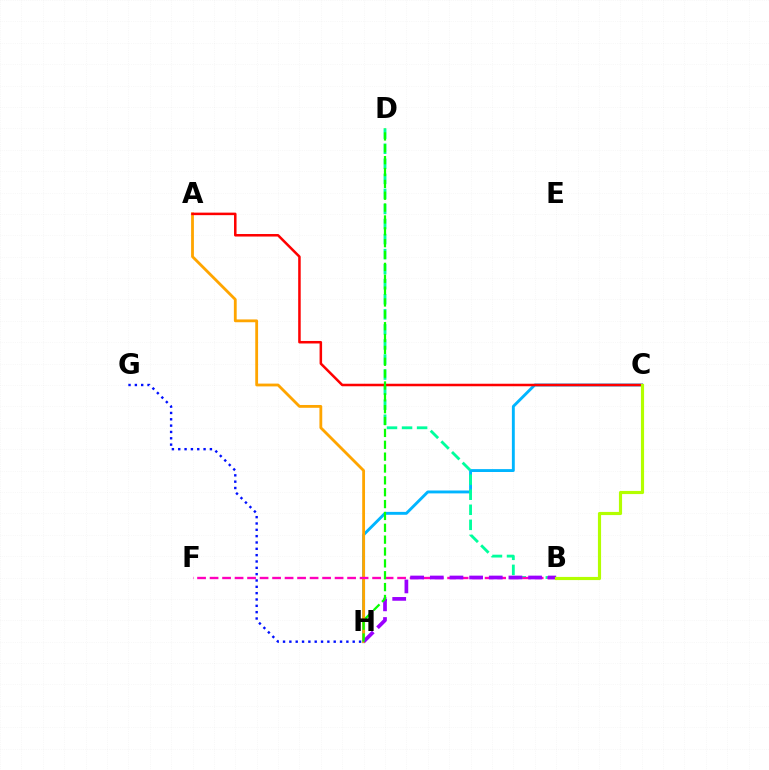{('C', 'H'): [{'color': '#00b5ff', 'line_style': 'solid', 'thickness': 2.08}], ('G', 'H'): [{'color': '#0010ff', 'line_style': 'dotted', 'thickness': 1.72}], ('B', 'D'): [{'color': '#00ff9d', 'line_style': 'dashed', 'thickness': 2.05}], ('A', 'H'): [{'color': '#ffa500', 'line_style': 'solid', 'thickness': 2.03}], ('B', 'F'): [{'color': '#ff00bd', 'line_style': 'dashed', 'thickness': 1.7}], ('A', 'C'): [{'color': '#ff0000', 'line_style': 'solid', 'thickness': 1.81}], ('B', 'H'): [{'color': '#9b00ff', 'line_style': 'dashed', 'thickness': 2.67}], ('D', 'H'): [{'color': '#08ff00', 'line_style': 'dashed', 'thickness': 1.61}], ('B', 'C'): [{'color': '#b3ff00', 'line_style': 'solid', 'thickness': 2.27}]}